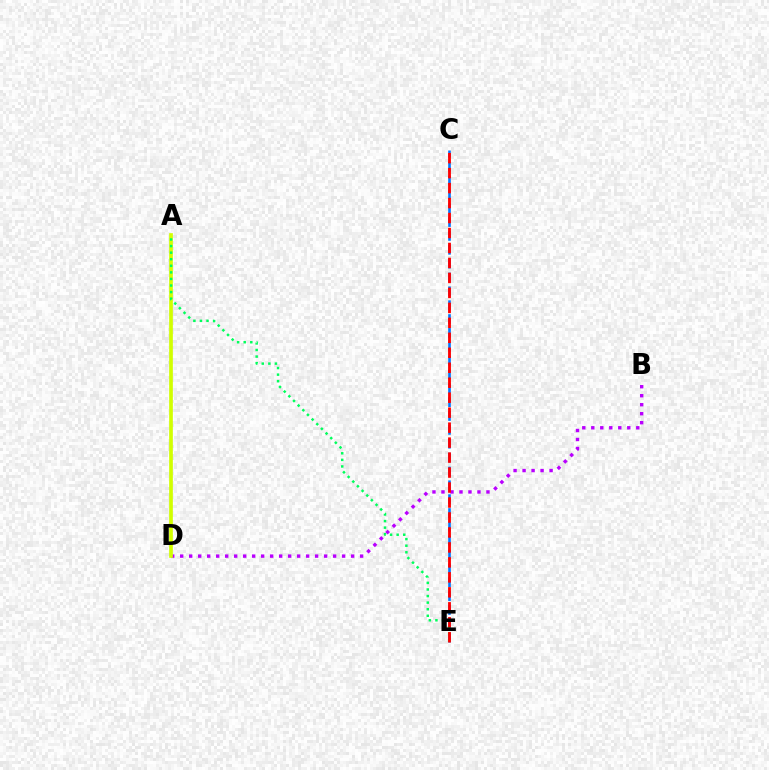{('B', 'D'): [{'color': '#b900ff', 'line_style': 'dotted', 'thickness': 2.44}], ('C', 'E'): [{'color': '#0074ff', 'line_style': 'dashed', 'thickness': 1.88}, {'color': '#ff0000', 'line_style': 'dashed', 'thickness': 2.03}], ('A', 'D'): [{'color': '#d1ff00', 'line_style': 'solid', 'thickness': 2.66}], ('A', 'E'): [{'color': '#00ff5c', 'line_style': 'dotted', 'thickness': 1.79}]}